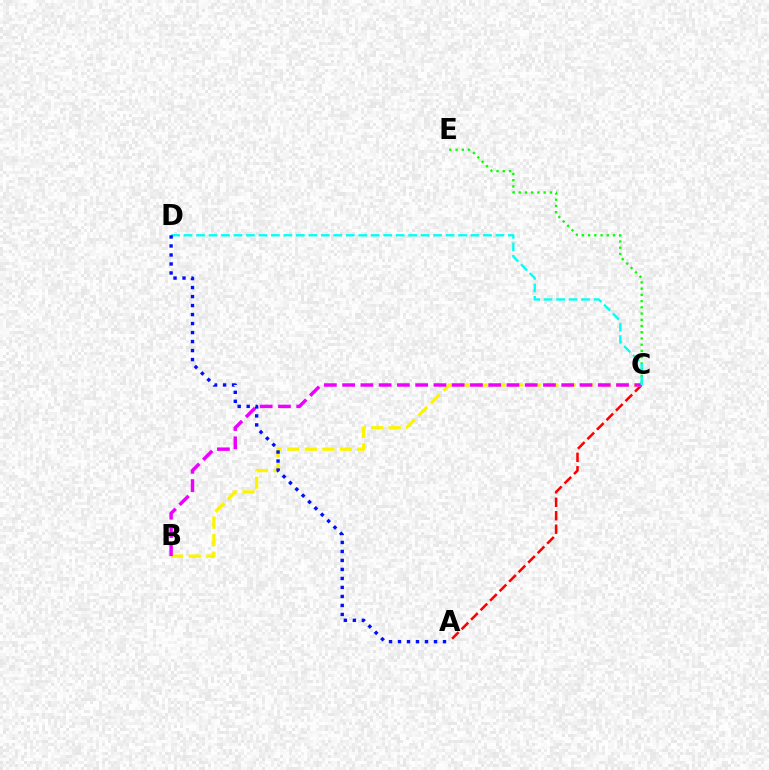{('A', 'C'): [{'color': '#ff0000', 'line_style': 'dashed', 'thickness': 1.83}], ('B', 'C'): [{'color': '#fcf500', 'line_style': 'dashed', 'thickness': 2.38}, {'color': '#ee00ff', 'line_style': 'dashed', 'thickness': 2.48}], ('C', 'E'): [{'color': '#08ff00', 'line_style': 'dotted', 'thickness': 1.69}], ('C', 'D'): [{'color': '#00fff6', 'line_style': 'dashed', 'thickness': 1.69}], ('A', 'D'): [{'color': '#0010ff', 'line_style': 'dotted', 'thickness': 2.44}]}